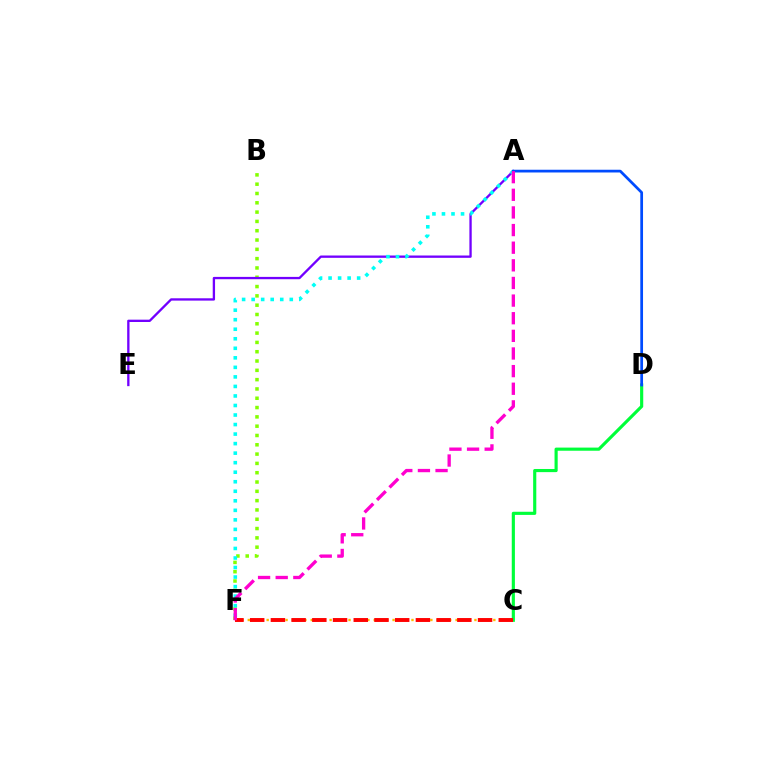{('C', 'D'): [{'color': '#00ff39', 'line_style': 'solid', 'thickness': 2.26}], ('B', 'F'): [{'color': '#84ff00', 'line_style': 'dotted', 'thickness': 2.53}], ('C', 'F'): [{'color': '#ffbd00', 'line_style': 'dotted', 'thickness': 1.71}, {'color': '#ff0000', 'line_style': 'dashed', 'thickness': 2.81}], ('A', 'E'): [{'color': '#7200ff', 'line_style': 'solid', 'thickness': 1.67}], ('A', 'F'): [{'color': '#00fff6', 'line_style': 'dotted', 'thickness': 2.59}, {'color': '#ff00cf', 'line_style': 'dashed', 'thickness': 2.4}], ('A', 'D'): [{'color': '#004bff', 'line_style': 'solid', 'thickness': 1.97}]}